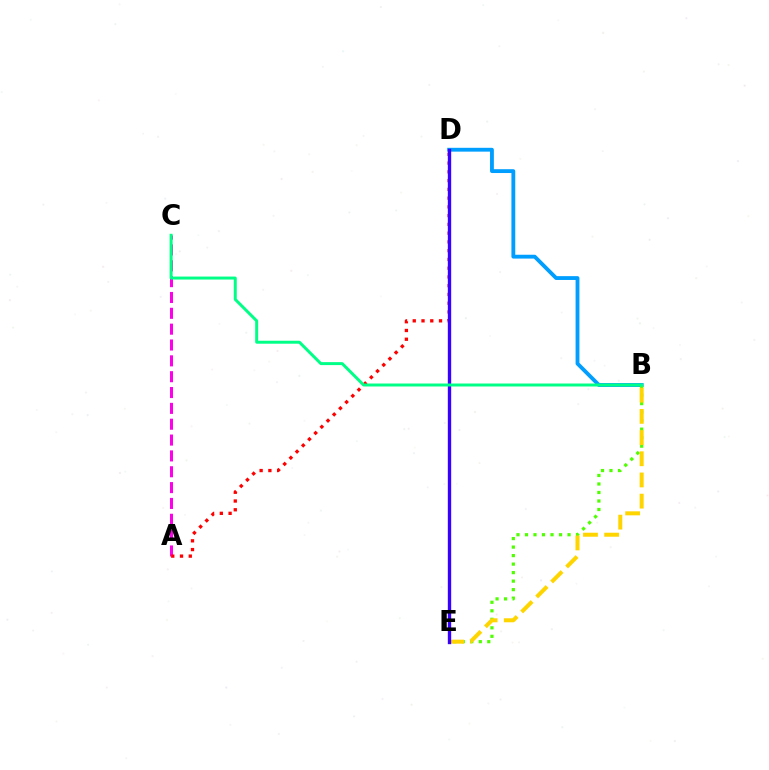{('B', 'D'): [{'color': '#009eff', 'line_style': 'solid', 'thickness': 2.76}], ('B', 'E'): [{'color': '#4fff00', 'line_style': 'dotted', 'thickness': 2.31}, {'color': '#ffd500', 'line_style': 'dashed', 'thickness': 2.88}], ('A', 'C'): [{'color': '#ff00ed', 'line_style': 'dashed', 'thickness': 2.15}], ('A', 'D'): [{'color': '#ff0000', 'line_style': 'dotted', 'thickness': 2.38}], ('D', 'E'): [{'color': '#3700ff', 'line_style': 'solid', 'thickness': 2.42}], ('B', 'C'): [{'color': '#00ff86', 'line_style': 'solid', 'thickness': 2.14}]}